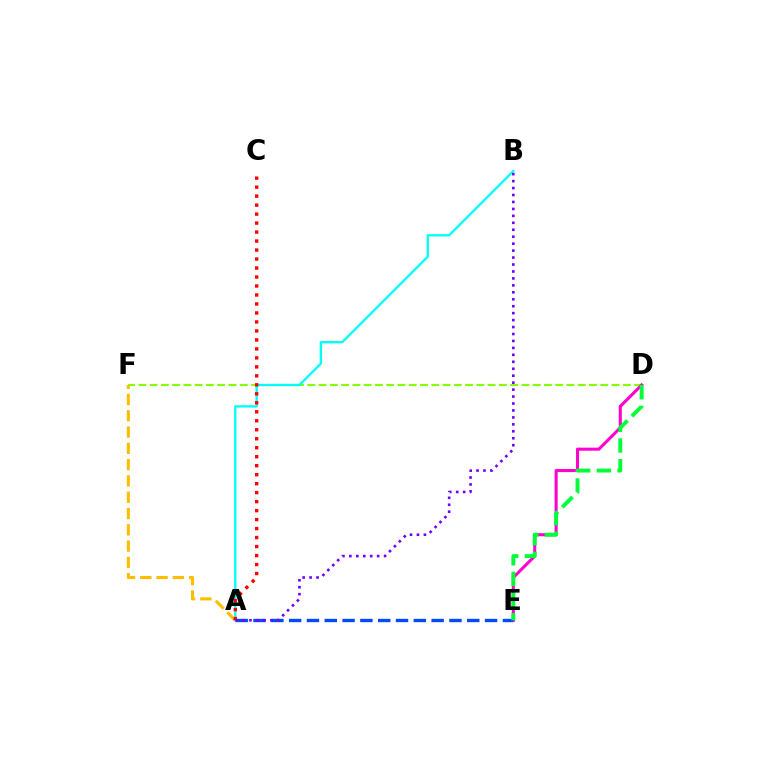{('D', 'F'): [{'color': '#84ff00', 'line_style': 'dashed', 'thickness': 1.53}], ('A', 'F'): [{'color': '#ffbd00', 'line_style': 'dashed', 'thickness': 2.21}], ('D', 'E'): [{'color': '#ff00cf', 'line_style': 'solid', 'thickness': 2.2}, {'color': '#00ff39', 'line_style': 'dashed', 'thickness': 2.81}], ('A', 'E'): [{'color': '#004bff', 'line_style': 'dashed', 'thickness': 2.42}], ('A', 'B'): [{'color': '#00fff6', 'line_style': 'solid', 'thickness': 1.67}, {'color': '#7200ff', 'line_style': 'dotted', 'thickness': 1.89}], ('A', 'C'): [{'color': '#ff0000', 'line_style': 'dotted', 'thickness': 2.44}]}